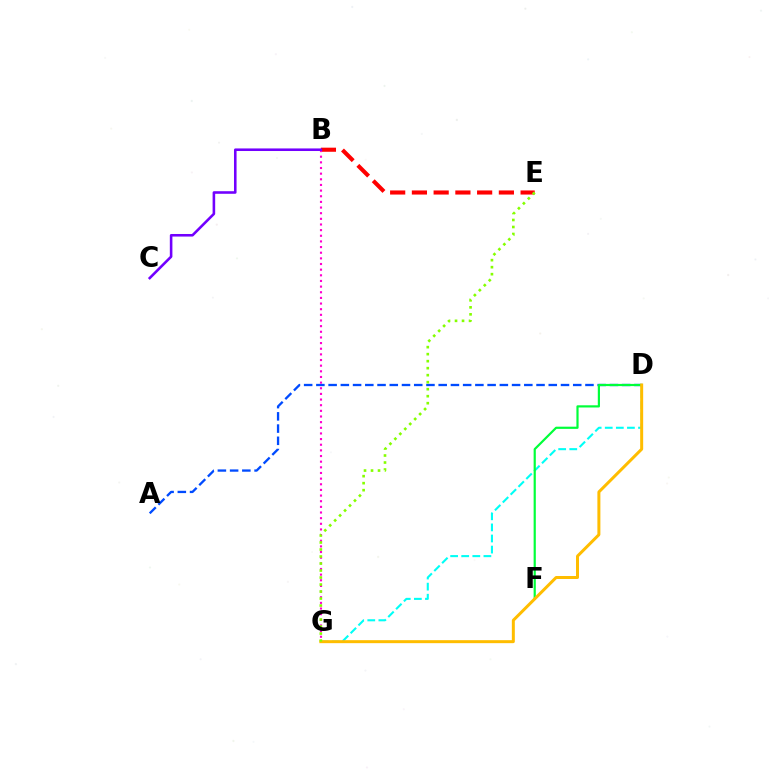{('D', 'G'): [{'color': '#00fff6', 'line_style': 'dashed', 'thickness': 1.51}, {'color': '#ffbd00', 'line_style': 'solid', 'thickness': 2.16}], ('B', 'E'): [{'color': '#ff0000', 'line_style': 'dashed', 'thickness': 2.95}], ('A', 'D'): [{'color': '#004bff', 'line_style': 'dashed', 'thickness': 1.66}], ('D', 'F'): [{'color': '#00ff39', 'line_style': 'solid', 'thickness': 1.58}], ('B', 'G'): [{'color': '#ff00cf', 'line_style': 'dotted', 'thickness': 1.53}], ('B', 'C'): [{'color': '#7200ff', 'line_style': 'solid', 'thickness': 1.86}], ('E', 'G'): [{'color': '#84ff00', 'line_style': 'dotted', 'thickness': 1.9}]}